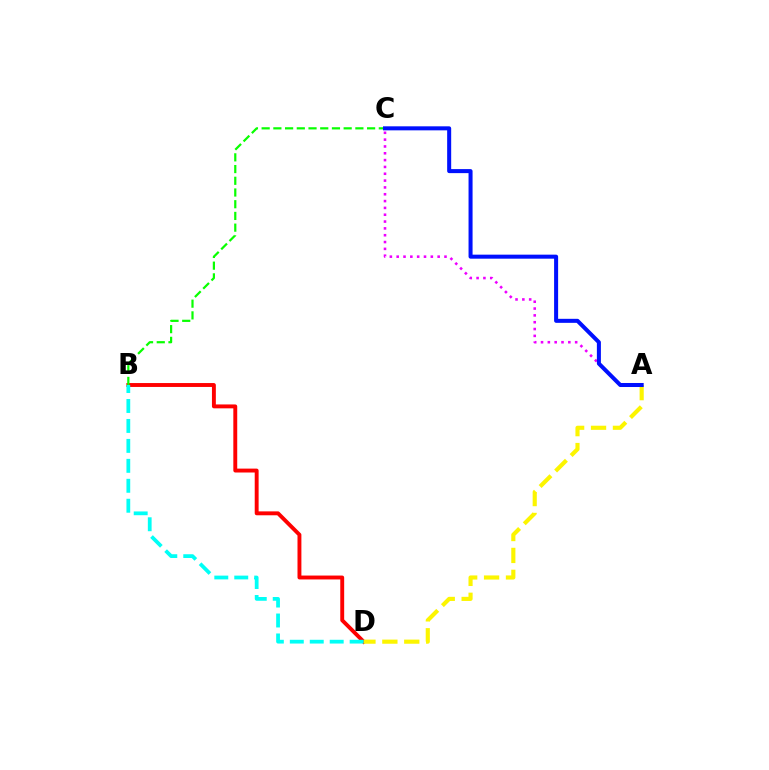{('A', 'C'): [{'color': '#ee00ff', 'line_style': 'dotted', 'thickness': 1.86}, {'color': '#0010ff', 'line_style': 'solid', 'thickness': 2.9}], ('B', 'D'): [{'color': '#ff0000', 'line_style': 'solid', 'thickness': 2.81}, {'color': '#00fff6', 'line_style': 'dashed', 'thickness': 2.71}], ('A', 'D'): [{'color': '#fcf500', 'line_style': 'dashed', 'thickness': 2.98}], ('B', 'C'): [{'color': '#08ff00', 'line_style': 'dashed', 'thickness': 1.59}]}